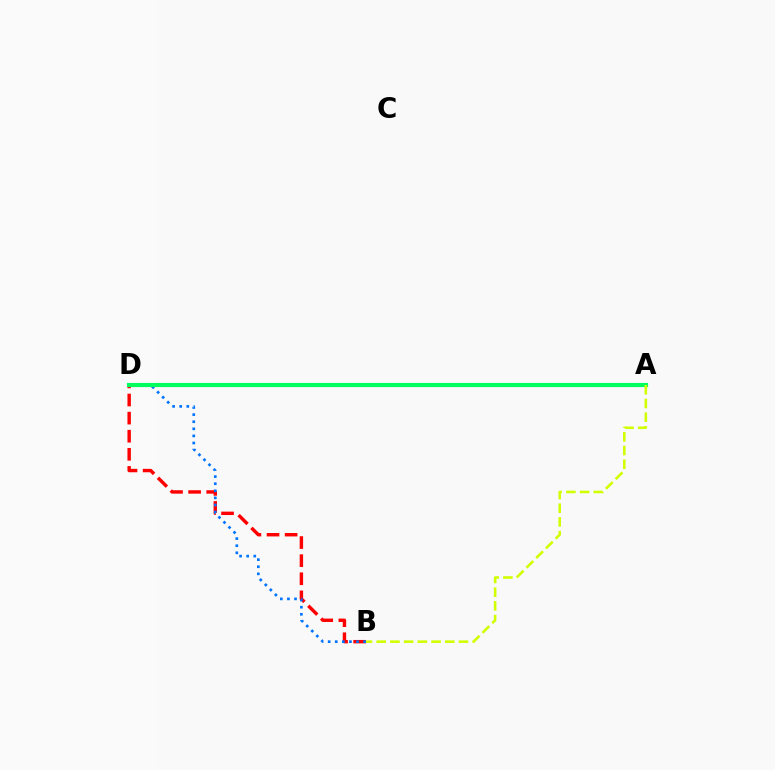{('B', 'D'): [{'color': '#ff0000', 'line_style': 'dashed', 'thickness': 2.46}, {'color': '#0074ff', 'line_style': 'dotted', 'thickness': 1.93}], ('A', 'D'): [{'color': '#b900ff', 'line_style': 'solid', 'thickness': 2.19}, {'color': '#00ff5c', 'line_style': 'solid', 'thickness': 2.97}], ('A', 'B'): [{'color': '#d1ff00', 'line_style': 'dashed', 'thickness': 1.86}]}